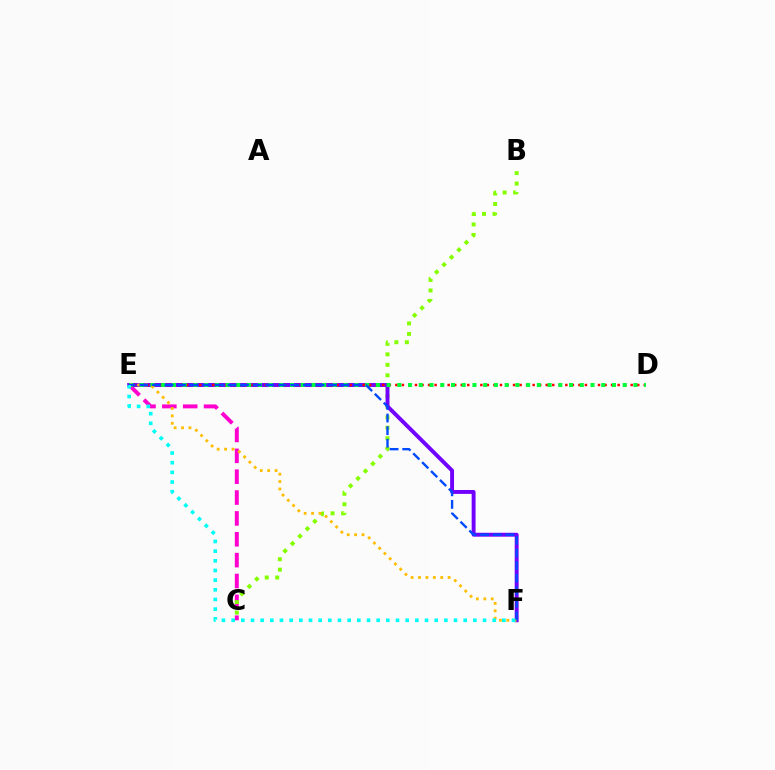{('C', 'E'): [{'color': '#ff00cf', 'line_style': 'dashed', 'thickness': 2.83}], ('B', 'C'): [{'color': '#84ff00', 'line_style': 'dotted', 'thickness': 2.85}], ('E', 'F'): [{'color': '#7200ff', 'line_style': 'solid', 'thickness': 2.81}, {'color': '#ffbd00', 'line_style': 'dotted', 'thickness': 2.01}, {'color': '#004bff', 'line_style': 'dashed', 'thickness': 1.71}, {'color': '#00fff6', 'line_style': 'dotted', 'thickness': 2.63}], ('D', 'E'): [{'color': '#ff0000', 'line_style': 'dotted', 'thickness': 1.78}, {'color': '#00ff39', 'line_style': 'dotted', 'thickness': 2.92}]}